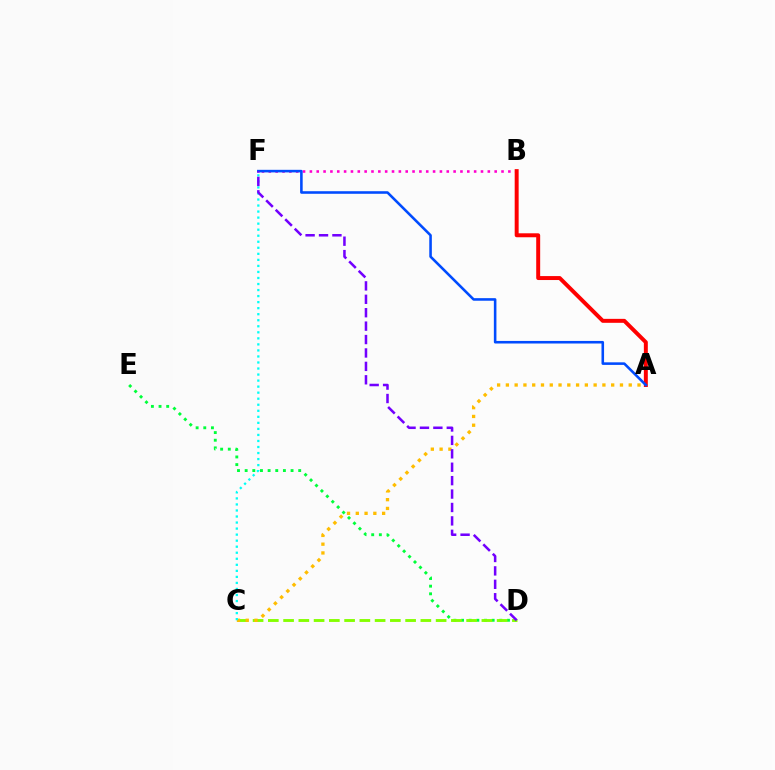{('D', 'E'): [{'color': '#00ff39', 'line_style': 'dotted', 'thickness': 2.08}], ('C', 'D'): [{'color': '#84ff00', 'line_style': 'dashed', 'thickness': 2.07}], ('B', 'F'): [{'color': '#ff00cf', 'line_style': 'dotted', 'thickness': 1.86}], ('A', 'B'): [{'color': '#ff0000', 'line_style': 'solid', 'thickness': 2.85}], ('A', 'F'): [{'color': '#004bff', 'line_style': 'solid', 'thickness': 1.85}], ('A', 'C'): [{'color': '#ffbd00', 'line_style': 'dotted', 'thickness': 2.38}], ('C', 'F'): [{'color': '#00fff6', 'line_style': 'dotted', 'thickness': 1.64}], ('D', 'F'): [{'color': '#7200ff', 'line_style': 'dashed', 'thickness': 1.82}]}